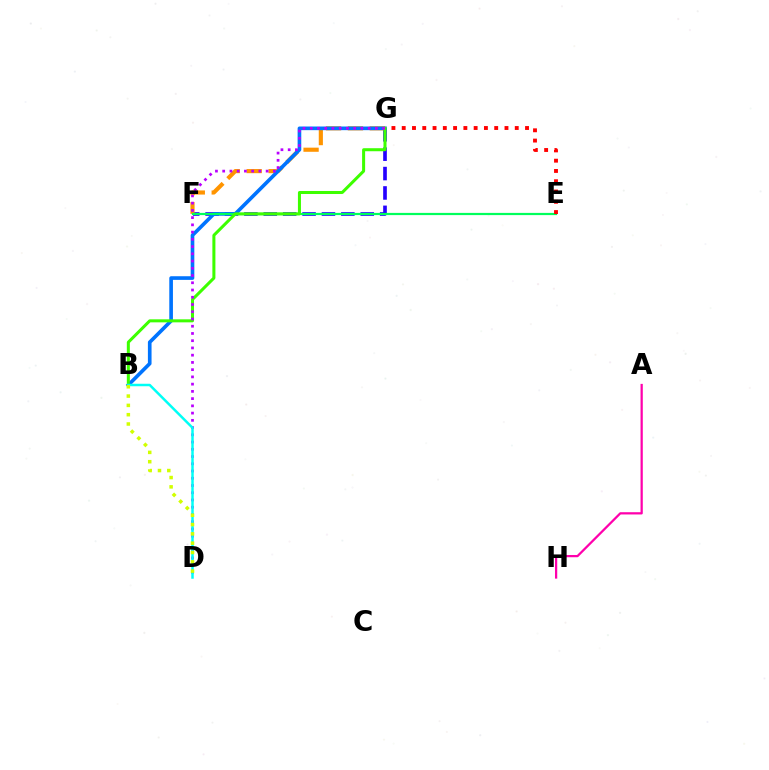{('F', 'G'): [{'color': '#2500ff', 'line_style': 'dashed', 'thickness': 2.63}, {'color': '#ff9400', 'line_style': 'dashed', 'thickness': 2.98}], ('B', 'G'): [{'color': '#0074ff', 'line_style': 'solid', 'thickness': 2.63}, {'color': '#3dff00', 'line_style': 'solid', 'thickness': 2.18}], ('A', 'H'): [{'color': '#ff00ac', 'line_style': 'solid', 'thickness': 1.62}], ('E', 'F'): [{'color': '#00ff5c', 'line_style': 'solid', 'thickness': 1.59}], ('D', 'G'): [{'color': '#b900ff', 'line_style': 'dotted', 'thickness': 1.97}], ('B', 'D'): [{'color': '#00fff6', 'line_style': 'solid', 'thickness': 1.79}, {'color': '#d1ff00', 'line_style': 'dotted', 'thickness': 2.53}], ('E', 'G'): [{'color': '#ff0000', 'line_style': 'dotted', 'thickness': 2.79}]}